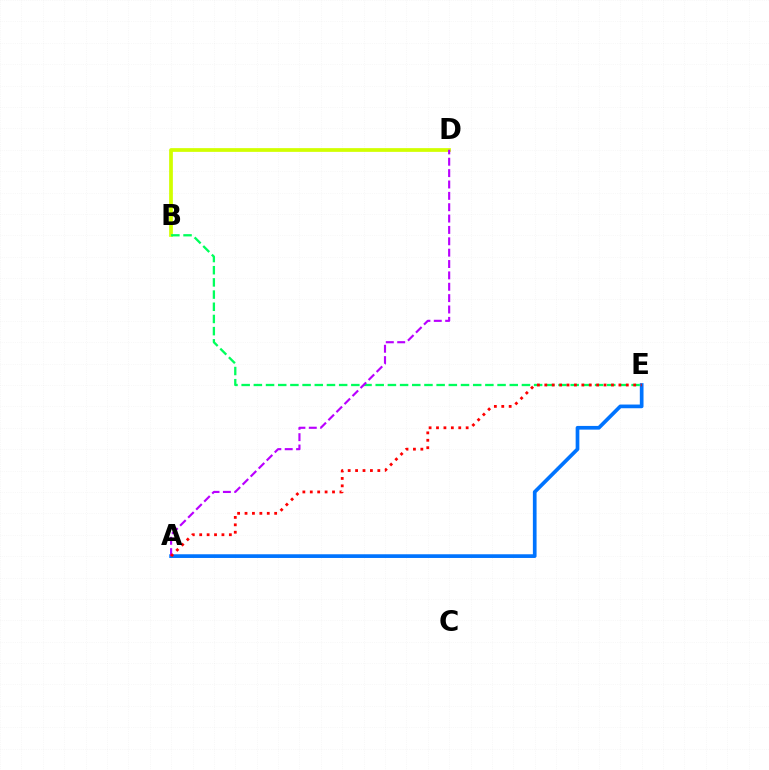{('B', 'D'): [{'color': '#d1ff00', 'line_style': 'solid', 'thickness': 2.69}], ('A', 'E'): [{'color': '#0074ff', 'line_style': 'solid', 'thickness': 2.66}, {'color': '#ff0000', 'line_style': 'dotted', 'thickness': 2.01}], ('B', 'E'): [{'color': '#00ff5c', 'line_style': 'dashed', 'thickness': 1.66}], ('A', 'D'): [{'color': '#b900ff', 'line_style': 'dashed', 'thickness': 1.54}]}